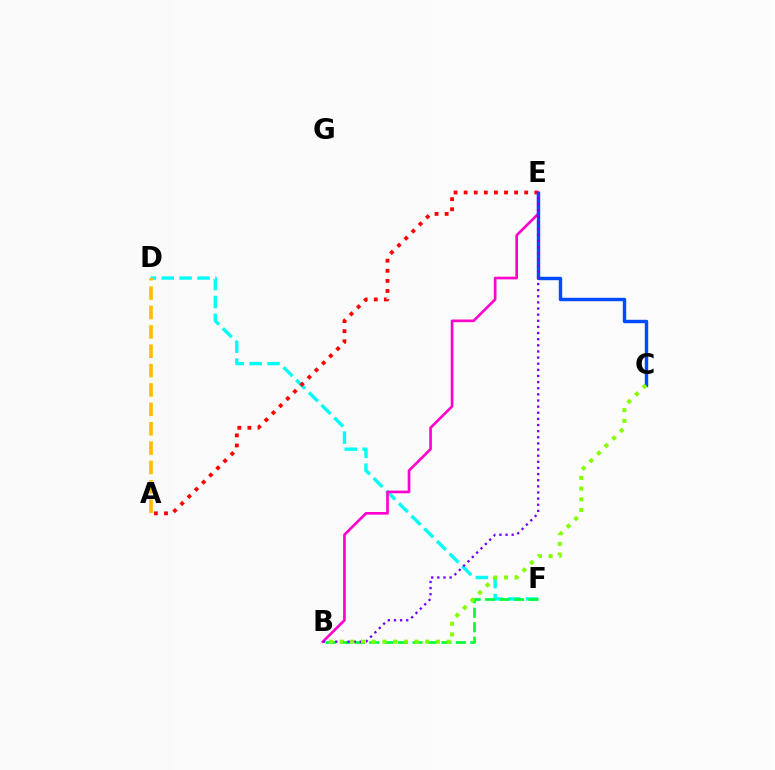{('D', 'F'): [{'color': '#00fff6', 'line_style': 'dashed', 'thickness': 2.43}], ('B', 'F'): [{'color': '#00ff39', 'line_style': 'dashed', 'thickness': 1.96}], ('A', 'E'): [{'color': '#ff0000', 'line_style': 'dotted', 'thickness': 2.74}], ('B', 'E'): [{'color': '#ff00cf', 'line_style': 'solid', 'thickness': 1.91}, {'color': '#7200ff', 'line_style': 'dotted', 'thickness': 1.67}], ('C', 'E'): [{'color': '#004bff', 'line_style': 'solid', 'thickness': 2.46}], ('B', 'C'): [{'color': '#84ff00', 'line_style': 'dotted', 'thickness': 2.91}], ('A', 'D'): [{'color': '#ffbd00', 'line_style': 'dashed', 'thickness': 2.63}]}